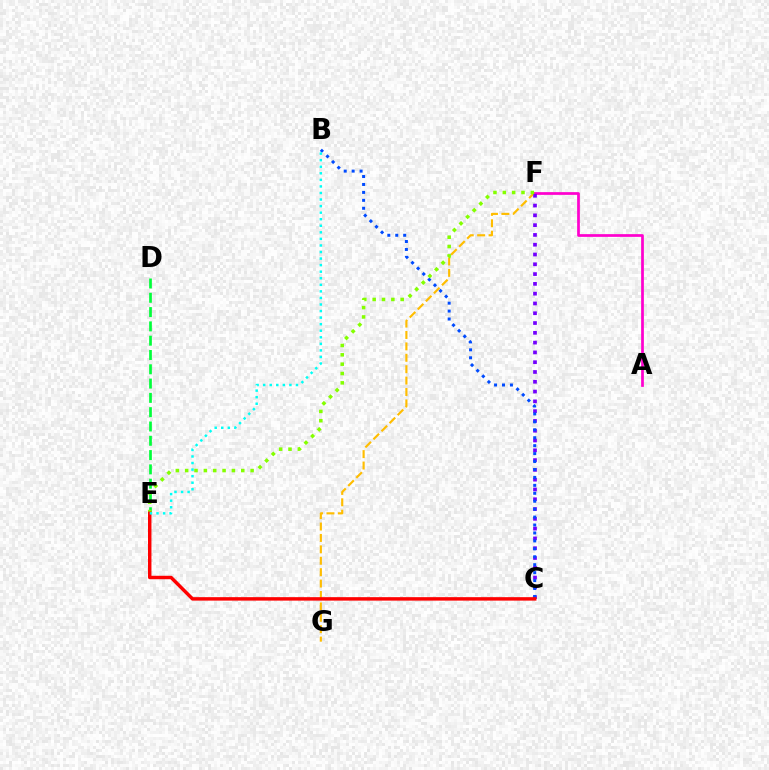{('F', 'G'): [{'color': '#ffbd00', 'line_style': 'dashed', 'thickness': 1.55}], ('D', 'E'): [{'color': '#00ff39', 'line_style': 'dashed', 'thickness': 1.94}], ('A', 'F'): [{'color': '#ff00cf', 'line_style': 'solid', 'thickness': 1.96}], ('C', 'F'): [{'color': '#7200ff', 'line_style': 'dotted', 'thickness': 2.66}], ('B', 'C'): [{'color': '#004bff', 'line_style': 'dotted', 'thickness': 2.16}], ('E', 'F'): [{'color': '#84ff00', 'line_style': 'dotted', 'thickness': 2.54}], ('C', 'E'): [{'color': '#ff0000', 'line_style': 'solid', 'thickness': 2.48}], ('B', 'E'): [{'color': '#00fff6', 'line_style': 'dotted', 'thickness': 1.78}]}